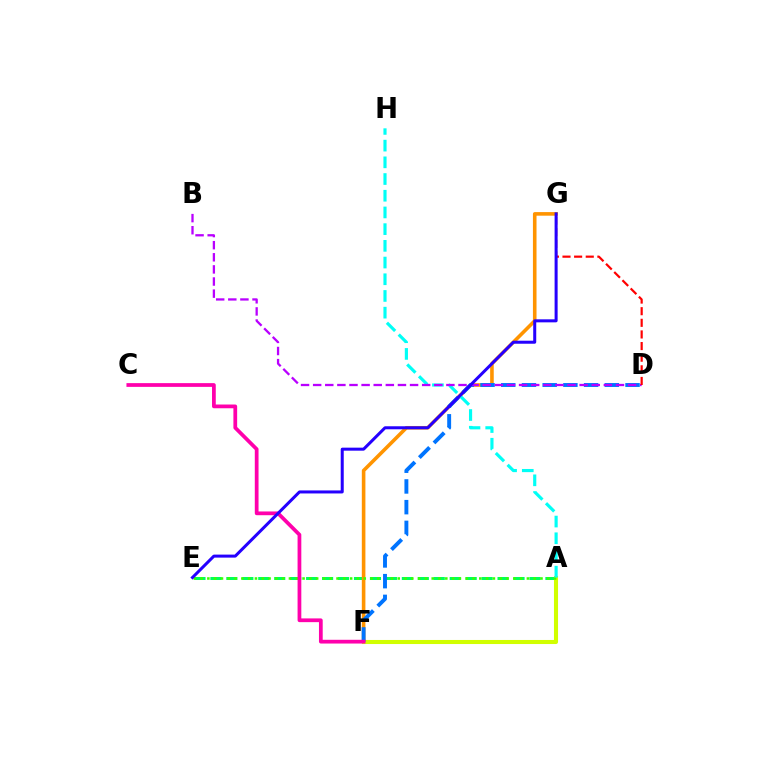{('A', 'E'): [{'color': '#00ff5c', 'line_style': 'dashed', 'thickness': 2.17}, {'color': '#3dff00', 'line_style': 'dotted', 'thickness': 1.85}], ('F', 'G'): [{'color': '#ff9400', 'line_style': 'solid', 'thickness': 2.59}], ('A', 'F'): [{'color': '#d1ff00', 'line_style': 'solid', 'thickness': 2.93}], ('A', 'H'): [{'color': '#00fff6', 'line_style': 'dashed', 'thickness': 2.27}], ('D', 'F'): [{'color': '#0074ff', 'line_style': 'dashed', 'thickness': 2.81}], ('B', 'D'): [{'color': '#b900ff', 'line_style': 'dashed', 'thickness': 1.65}], ('C', 'F'): [{'color': '#ff00ac', 'line_style': 'solid', 'thickness': 2.7}], ('D', 'G'): [{'color': '#ff0000', 'line_style': 'dashed', 'thickness': 1.58}], ('E', 'G'): [{'color': '#2500ff', 'line_style': 'solid', 'thickness': 2.18}]}